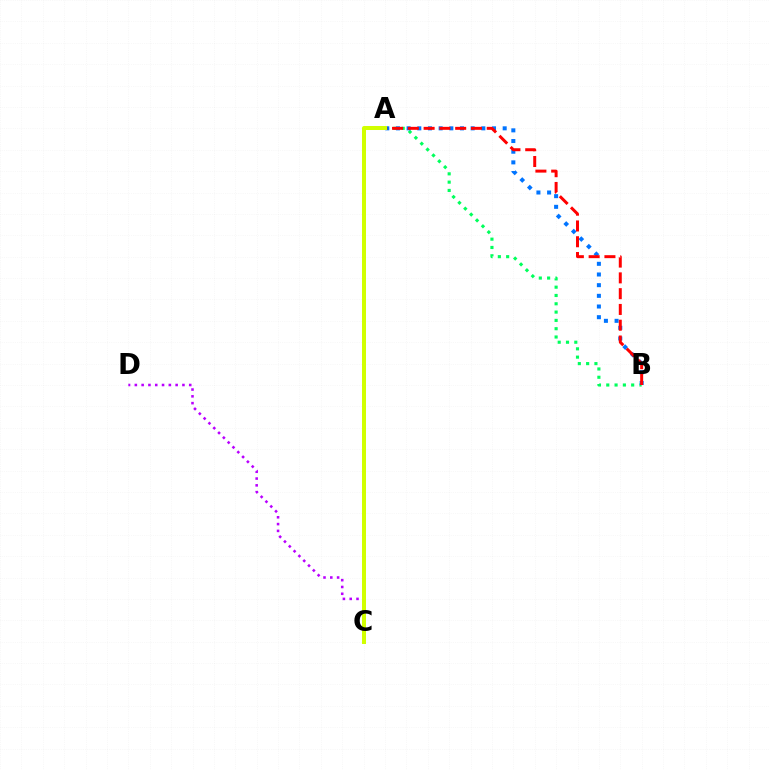{('A', 'B'): [{'color': '#00ff5c', 'line_style': 'dotted', 'thickness': 2.26}, {'color': '#0074ff', 'line_style': 'dotted', 'thickness': 2.9}, {'color': '#ff0000', 'line_style': 'dashed', 'thickness': 2.14}], ('C', 'D'): [{'color': '#b900ff', 'line_style': 'dotted', 'thickness': 1.85}], ('A', 'C'): [{'color': '#d1ff00', 'line_style': 'solid', 'thickness': 2.88}]}